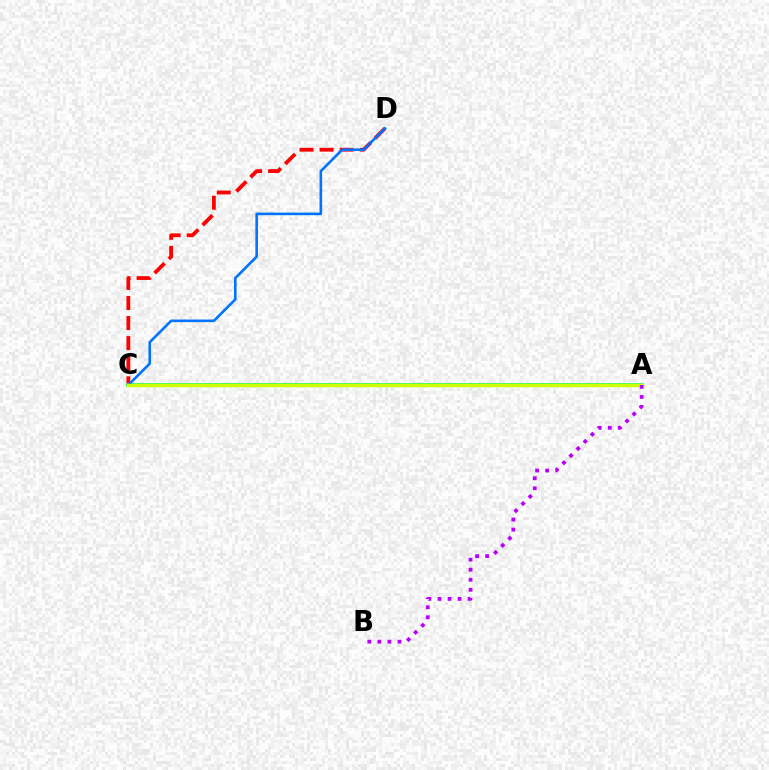{('C', 'D'): [{'color': '#ff0000', 'line_style': 'dashed', 'thickness': 2.73}, {'color': '#0074ff', 'line_style': 'solid', 'thickness': 1.87}], ('A', 'C'): [{'color': '#00ff5c', 'line_style': 'solid', 'thickness': 2.57}, {'color': '#d1ff00', 'line_style': 'solid', 'thickness': 2.5}], ('A', 'B'): [{'color': '#b900ff', 'line_style': 'dotted', 'thickness': 2.73}]}